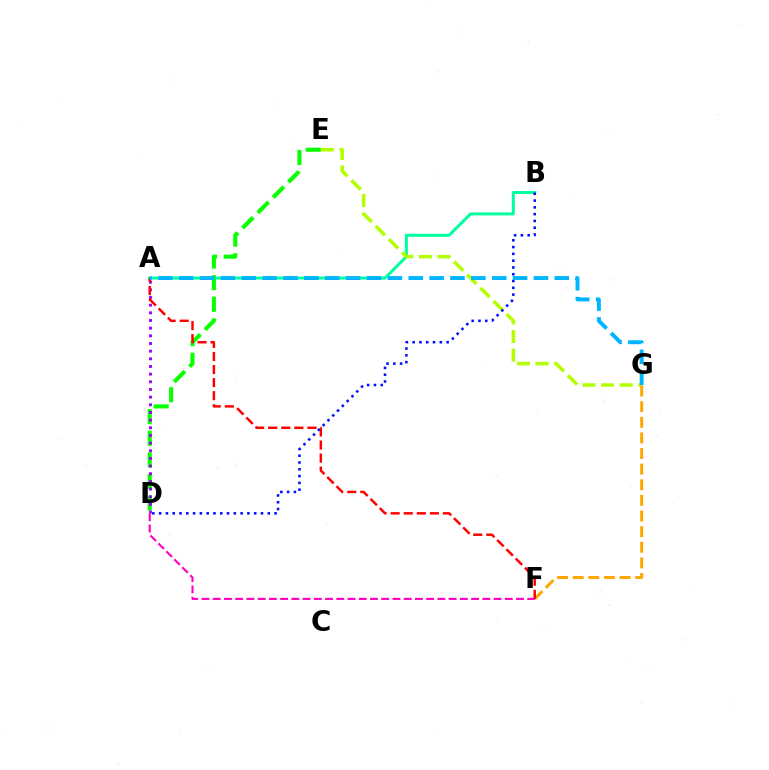{('A', 'B'): [{'color': '#00ff9d', 'line_style': 'solid', 'thickness': 2.14}], ('D', 'E'): [{'color': '#08ff00', 'line_style': 'dashed', 'thickness': 2.94}], ('E', 'G'): [{'color': '#b3ff00', 'line_style': 'dashed', 'thickness': 2.53}], ('F', 'G'): [{'color': '#ffa500', 'line_style': 'dashed', 'thickness': 2.12}], ('A', 'D'): [{'color': '#9b00ff', 'line_style': 'dotted', 'thickness': 2.08}], ('A', 'F'): [{'color': '#ff0000', 'line_style': 'dashed', 'thickness': 1.78}], ('B', 'D'): [{'color': '#0010ff', 'line_style': 'dotted', 'thickness': 1.84}], ('A', 'G'): [{'color': '#00b5ff', 'line_style': 'dashed', 'thickness': 2.84}], ('D', 'F'): [{'color': '#ff00bd', 'line_style': 'dashed', 'thickness': 1.53}]}